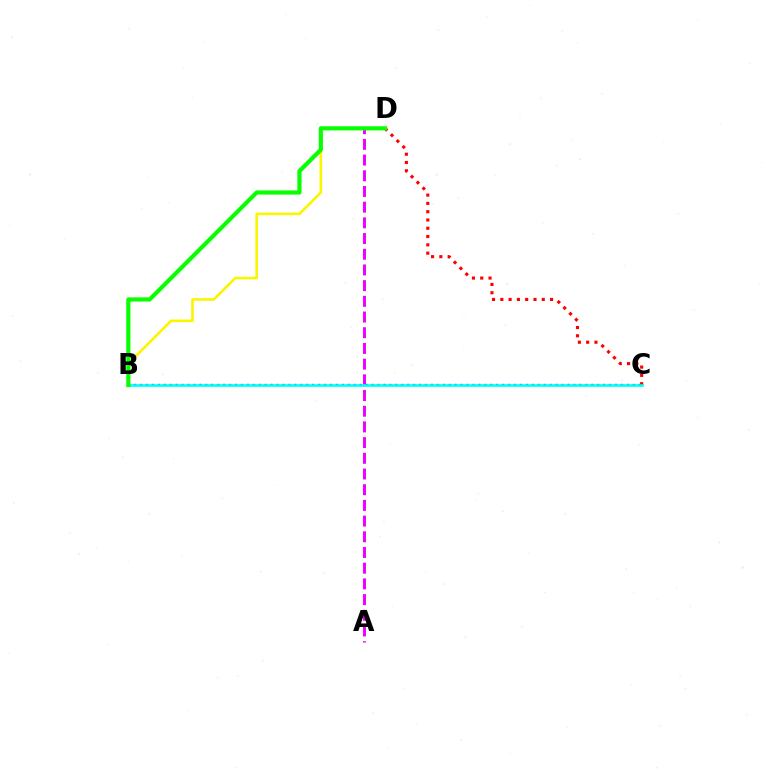{('C', 'D'): [{'color': '#ff0000', 'line_style': 'dotted', 'thickness': 2.25}], ('B', 'D'): [{'color': '#fcf500', 'line_style': 'solid', 'thickness': 1.88}, {'color': '#08ff00', 'line_style': 'solid', 'thickness': 3.0}], ('A', 'D'): [{'color': '#ee00ff', 'line_style': 'dashed', 'thickness': 2.13}], ('B', 'C'): [{'color': '#0010ff', 'line_style': 'dotted', 'thickness': 1.61}, {'color': '#00fff6', 'line_style': 'solid', 'thickness': 1.91}]}